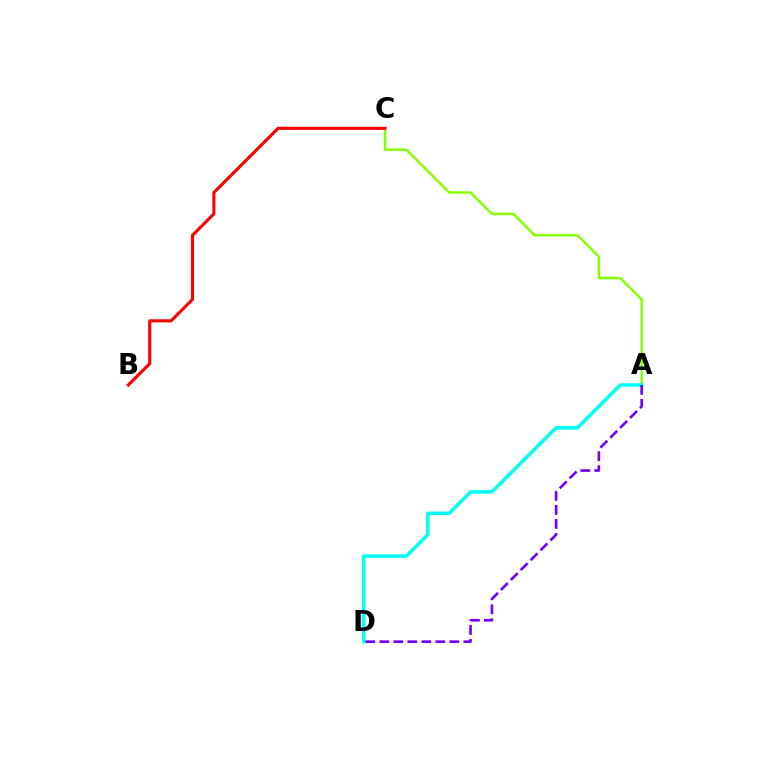{('A', 'C'): [{'color': '#84ff00', 'line_style': 'solid', 'thickness': 1.77}], ('B', 'C'): [{'color': '#ff0000', 'line_style': 'solid', 'thickness': 2.23}], ('A', 'D'): [{'color': '#00fff6', 'line_style': 'solid', 'thickness': 2.53}, {'color': '#7200ff', 'line_style': 'dashed', 'thickness': 1.9}]}